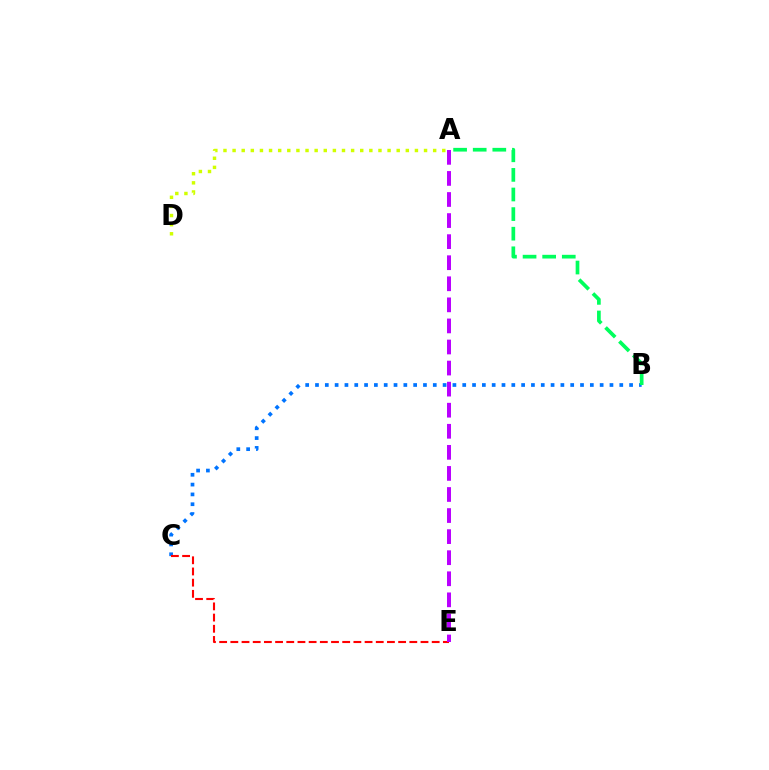{('B', 'C'): [{'color': '#0074ff', 'line_style': 'dotted', 'thickness': 2.67}], ('A', 'B'): [{'color': '#00ff5c', 'line_style': 'dashed', 'thickness': 2.66}], ('C', 'E'): [{'color': '#ff0000', 'line_style': 'dashed', 'thickness': 1.52}], ('A', 'E'): [{'color': '#b900ff', 'line_style': 'dashed', 'thickness': 2.86}], ('A', 'D'): [{'color': '#d1ff00', 'line_style': 'dotted', 'thickness': 2.48}]}